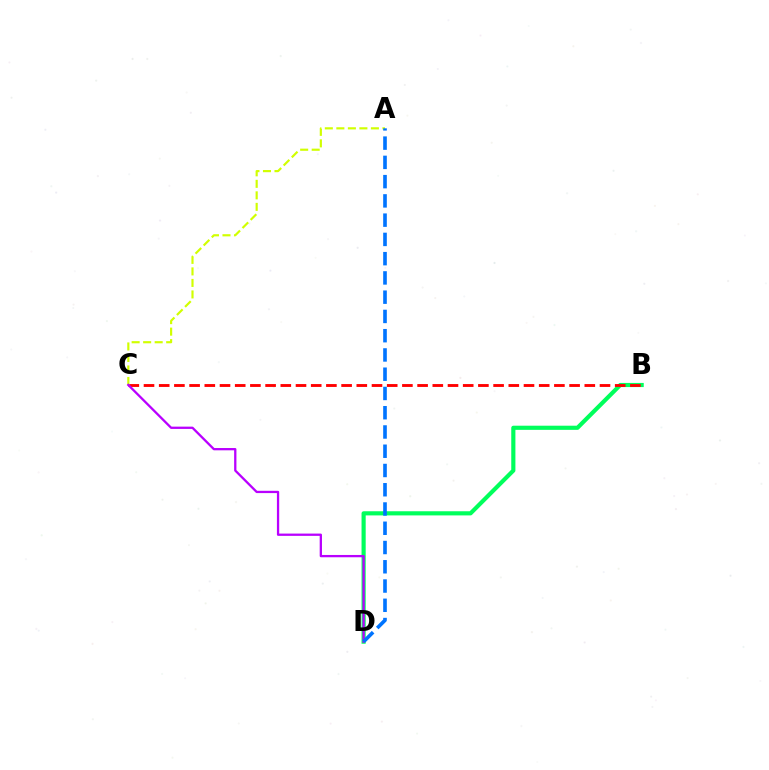{('B', 'D'): [{'color': '#00ff5c', 'line_style': 'solid', 'thickness': 2.99}], ('B', 'C'): [{'color': '#ff0000', 'line_style': 'dashed', 'thickness': 2.06}], ('A', 'C'): [{'color': '#d1ff00', 'line_style': 'dashed', 'thickness': 1.56}], ('C', 'D'): [{'color': '#b900ff', 'line_style': 'solid', 'thickness': 1.65}], ('A', 'D'): [{'color': '#0074ff', 'line_style': 'dashed', 'thickness': 2.62}]}